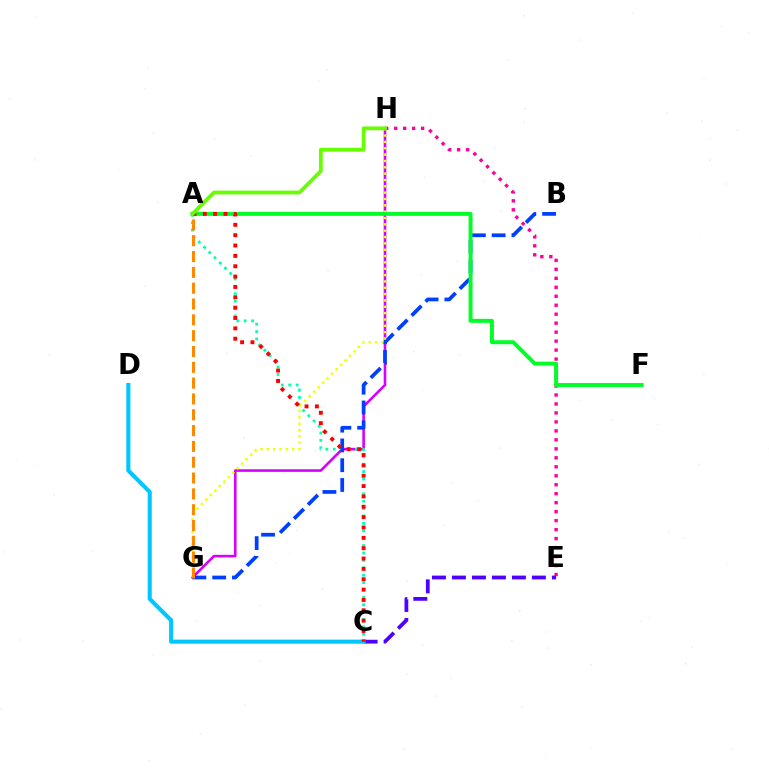{('G', 'H'): [{'color': '#d600ff', 'line_style': 'solid', 'thickness': 1.88}, {'color': '#eeff00', 'line_style': 'dotted', 'thickness': 1.72}], ('E', 'H'): [{'color': '#ff00a0', 'line_style': 'dotted', 'thickness': 2.44}], ('A', 'C'): [{'color': '#00ffaf', 'line_style': 'dotted', 'thickness': 2.01}, {'color': '#ff0000', 'line_style': 'dotted', 'thickness': 2.81}], ('C', 'E'): [{'color': '#4f00ff', 'line_style': 'dashed', 'thickness': 2.72}], ('B', 'G'): [{'color': '#003fff', 'line_style': 'dashed', 'thickness': 2.69}], ('C', 'D'): [{'color': '#00c7ff', 'line_style': 'solid', 'thickness': 2.94}], ('A', 'F'): [{'color': '#00ff27', 'line_style': 'solid', 'thickness': 2.83}], ('A', 'G'): [{'color': '#ff8800', 'line_style': 'dashed', 'thickness': 2.15}], ('A', 'H'): [{'color': '#66ff00', 'line_style': 'solid', 'thickness': 2.72}]}